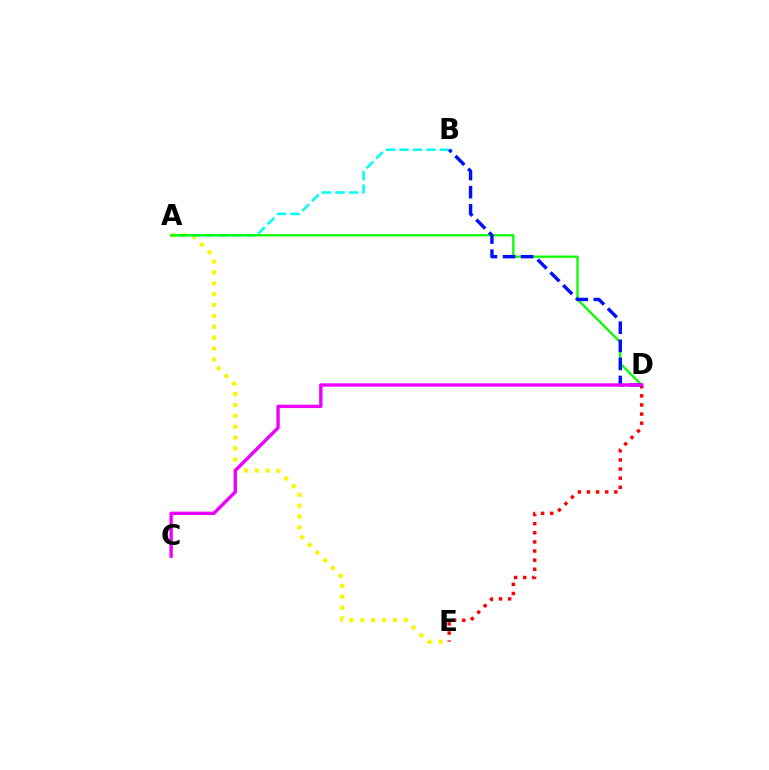{('D', 'E'): [{'color': '#ff0000', 'line_style': 'dotted', 'thickness': 2.48}], ('A', 'E'): [{'color': '#fcf500', 'line_style': 'dotted', 'thickness': 2.96}], ('A', 'B'): [{'color': '#00fff6', 'line_style': 'dashed', 'thickness': 1.83}], ('A', 'D'): [{'color': '#08ff00', 'line_style': 'solid', 'thickness': 1.65}], ('B', 'D'): [{'color': '#0010ff', 'line_style': 'dashed', 'thickness': 2.46}], ('C', 'D'): [{'color': '#ee00ff', 'line_style': 'solid', 'thickness': 2.44}]}